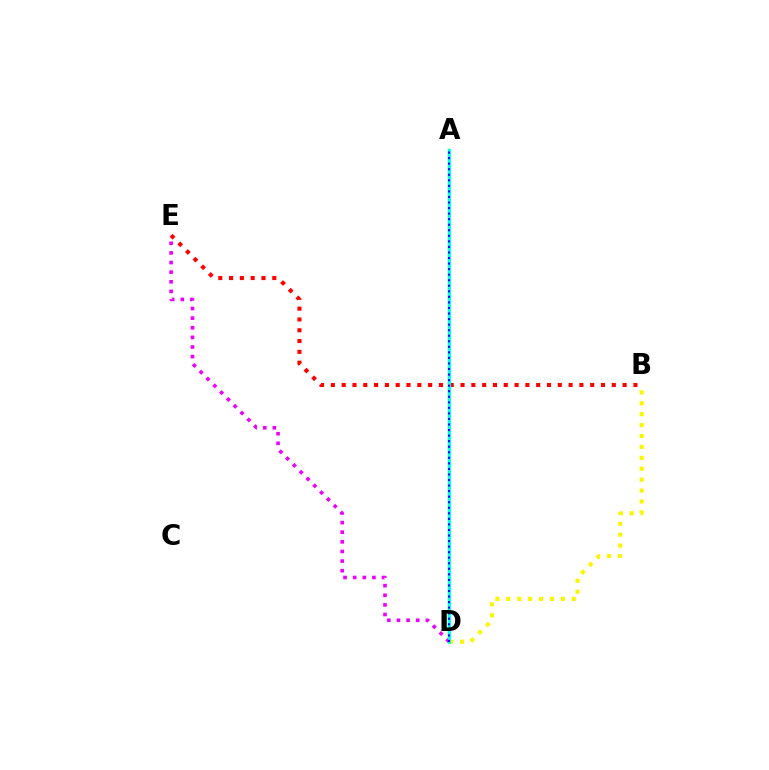{('A', 'D'): [{'color': '#08ff00', 'line_style': 'solid', 'thickness': 1.77}, {'color': '#00fff6', 'line_style': 'solid', 'thickness': 2.07}, {'color': '#0010ff', 'line_style': 'dotted', 'thickness': 1.51}], ('B', 'D'): [{'color': '#fcf500', 'line_style': 'dotted', 'thickness': 2.97}], ('B', 'E'): [{'color': '#ff0000', 'line_style': 'dotted', 'thickness': 2.94}], ('D', 'E'): [{'color': '#ee00ff', 'line_style': 'dotted', 'thickness': 2.61}]}